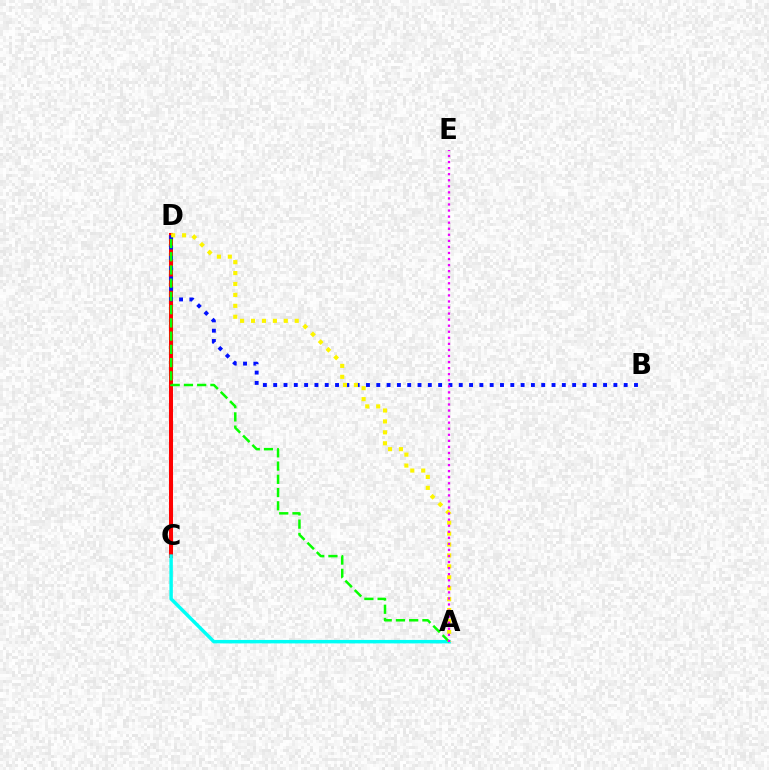{('C', 'D'): [{'color': '#ff0000', 'line_style': 'solid', 'thickness': 2.92}], ('B', 'D'): [{'color': '#0010ff', 'line_style': 'dotted', 'thickness': 2.8}], ('A', 'C'): [{'color': '#00fff6', 'line_style': 'solid', 'thickness': 2.49}], ('A', 'D'): [{'color': '#08ff00', 'line_style': 'dashed', 'thickness': 1.8}, {'color': '#fcf500', 'line_style': 'dotted', 'thickness': 2.97}], ('A', 'E'): [{'color': '#ee00ff', 'line_style': 'dotted', 'thickness': 1.65}]}